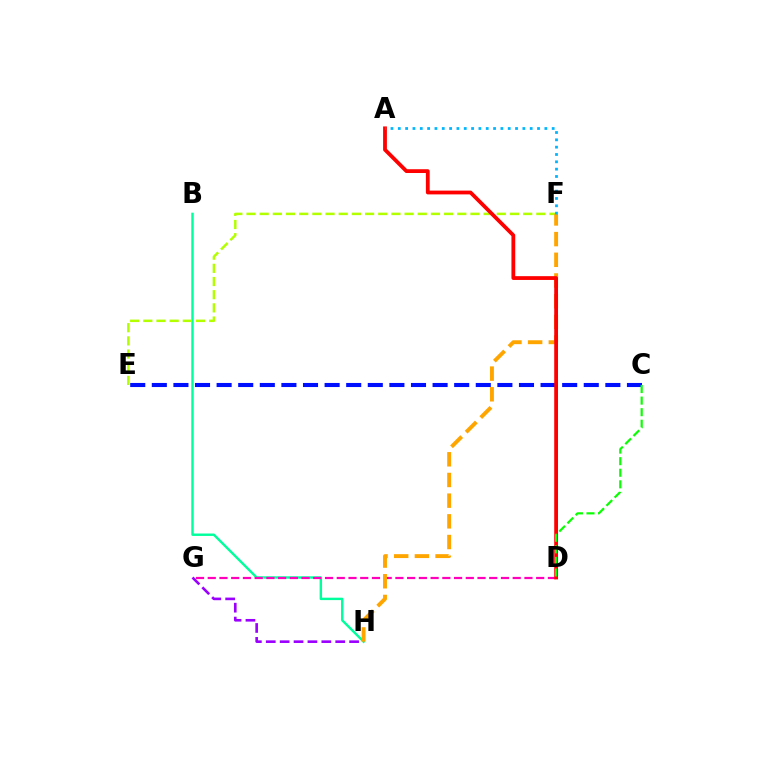{('C', 'E'): [{'color': '#0010ff', 'line_style': 'dashed', 'thickness': 2.93}], ('G', 'H'): [{'color': '#9b00ff', 'line_style': 'dashed', 'thickness': 1.89}], ('B', 'H'): [{'color': '#00ff9d', 'line_style': 'solid', 'thickness': 1.74}], ('E', 'F'): [{'color': '#b3ff00', 'line_style': 'dashed', 'thickness': 1.79}], ('D', 'G'): [{'color': '#ff00bd', 'line_style': 'dashed', 'thickness': 1.59}], ('F', 'H'): [{'color': '#ffa500', 'line_style': 'dashed', 'thickness': 2.81}], ('A', 'D'): [{'color': '#ff0000', 'line_style': 'solid', 'thickness': 2.73}], ('A', 'F'): [{'color': '#00b5ff', 'line_style': 'dotted', 'thickness': 1.99}], ('C', 'D'): [{'color': '#08ff00', 'line_style': 'dashed', 'thickness': 1.57}]}